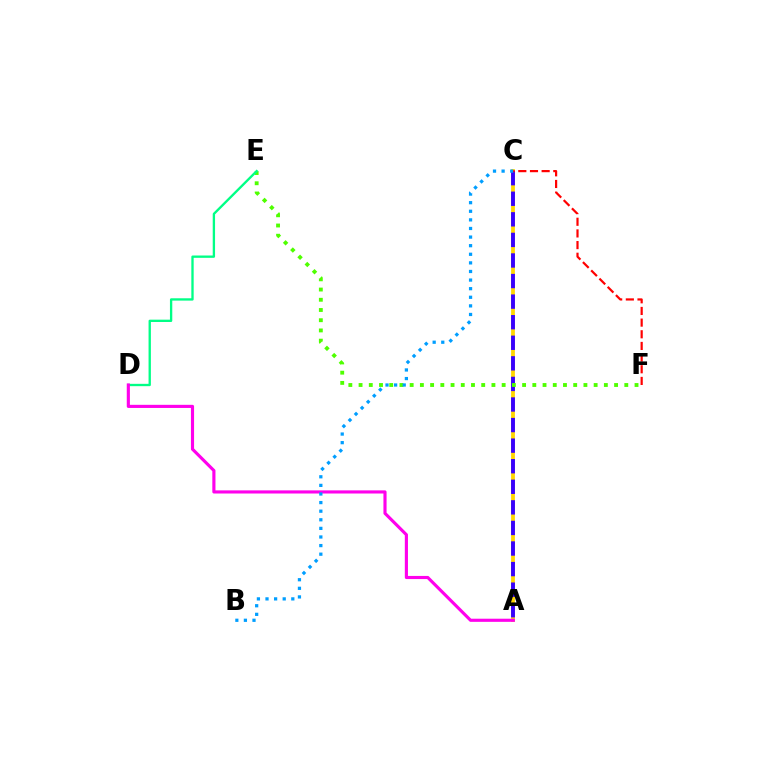{('A', 'C'): [{'color': '#ffd500', 'line_style': 'solid', 'thickness': 2.73}, {'color': '#3700ff', 'line_style': 'dashed', 'thickness': 2.79}], ('E', 'F'): [{'color': '#4fff00', 'line_style': 'dotted', 'thickness': 2.78}], ('D', 'E'): [{'color': '#00ff86', 'line_style': 'solid', 'thickness': 1.68}], ('A', 'D'): [{'color': '#ff00ed', 'line_style': 'solid', 'thickness': 2.26}], ('B', 'C'): [{'color': '#009eff', 'line_style': 'dotted', 'thickness': 2.34}], ('C', 'F'): [{'color': '#ff0000', 'line_style': 'dashed', 'thickness': 1.58}]}